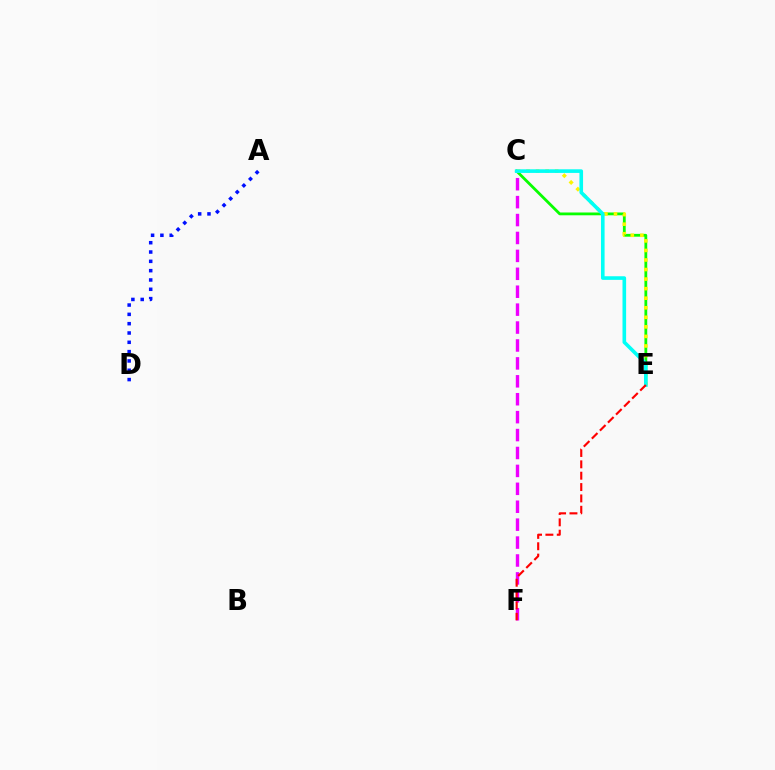{('C', 'E'): [{'color': '#08ff00', 'line_style': 'solid', 'thickness': 2.02}, {'color': '#fcf500', 'line_style': 'dotted', 'thickness': 2.6}, {'color': '#00fff6', 'line_style': 'solid', 'thickness': 2.6}], ('C', 'F'): [{'color': '#ee00ff', 'line_style': 'dashed', 'thickness': 2.43}], ('E', 'F'): [{'color': '#ff0000', 'line_style': 'dashed', 'thickness': 1.54}], ('A', 'D'): [{'color': '#0010ff', 'line_style': 'dotted', 'thickness': 2.53}]}